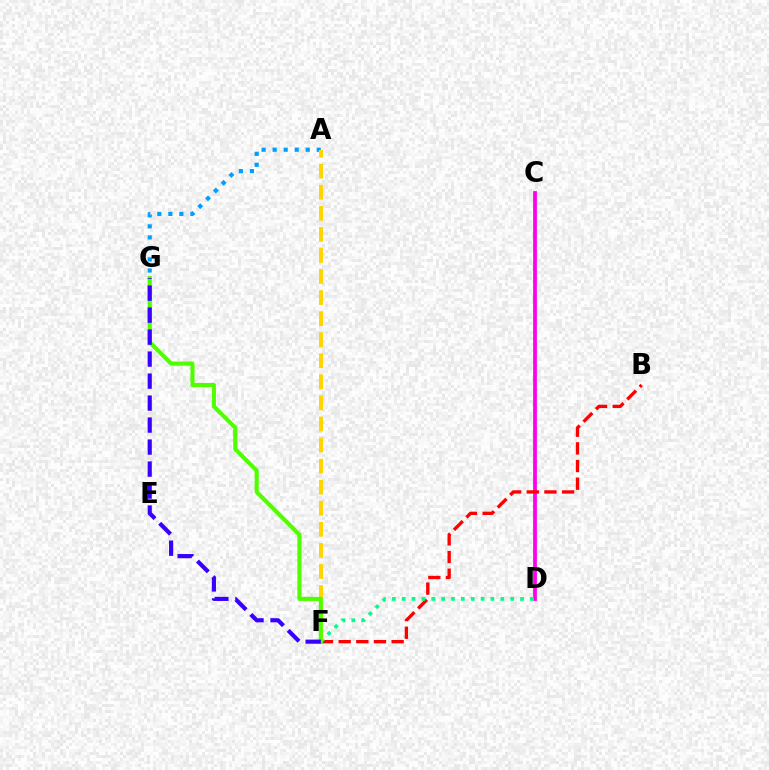{('A', 'G'): [{'color': '#009eff', 'line_style': 'dotted', 'thickness': 3.0}], ('C', 'D'): [{'color': '#ff00ed', 'line_style': 'solid', 'thickness': 2.7}], ('B', 'F'): [{'color': '#ff0000', 'line_style': 'dashed', 'thickness': 2.4}], ('D', 'F'): [{'color': '#00ff86', 'line_style': 'dotted', 'thickness': 2.68}], ('A', 'F'): [{'color': '#ffd500', 'line_style': 'dashed', 'thickness': 2.86}], ('F', 'G'): [{'color': '#4fff00', 'line_style': 'solid', 'thickness': 2.96}, {'color': '#3700ff', 'line_style': 'dashed', 'thickness': 2.99}]}